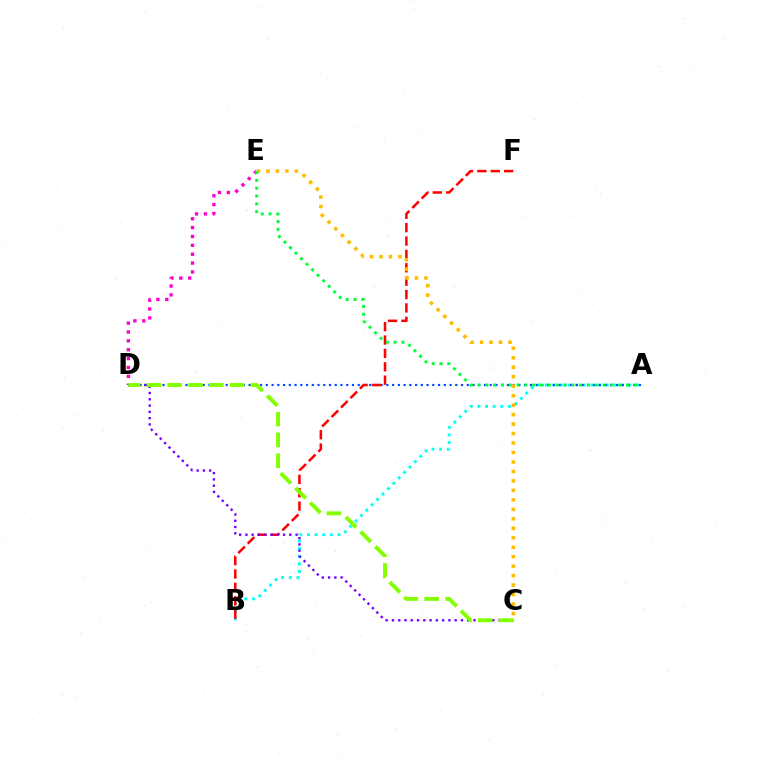{('A', 'B'): [{'color': '#00fff6', 'line_style': 'dotted', 'thickness': 2.07}], ('A', 'D'): [{'color': '#004bff', 'line_style': 'dotted', 'thickness': 1.56}], ('B', 'F'): [{'color': '#ff0000', 'line_style': 'dashed', 'thickness': 1.82}], ('D', 'E'): [{'color': '#ff00cf', 'line_style': 'dotted', 'thickness': 2.41}], ('C', 'E'): [{'color': '#ffbd00', 'line_style': 'dotted', 'thickness': 2.57}], ('A', 'E'): [{'color': '#00ff39', 'line_style': 'dotted', 'thickness': 2.12}], ('C', 'D'): [{'color': '#7200ff', 'line_style': 'dotted', 'thickness': 1.7}, {'color': '#84ff00', 'line_style': 'dashed', 'thickness': 2.83}]}